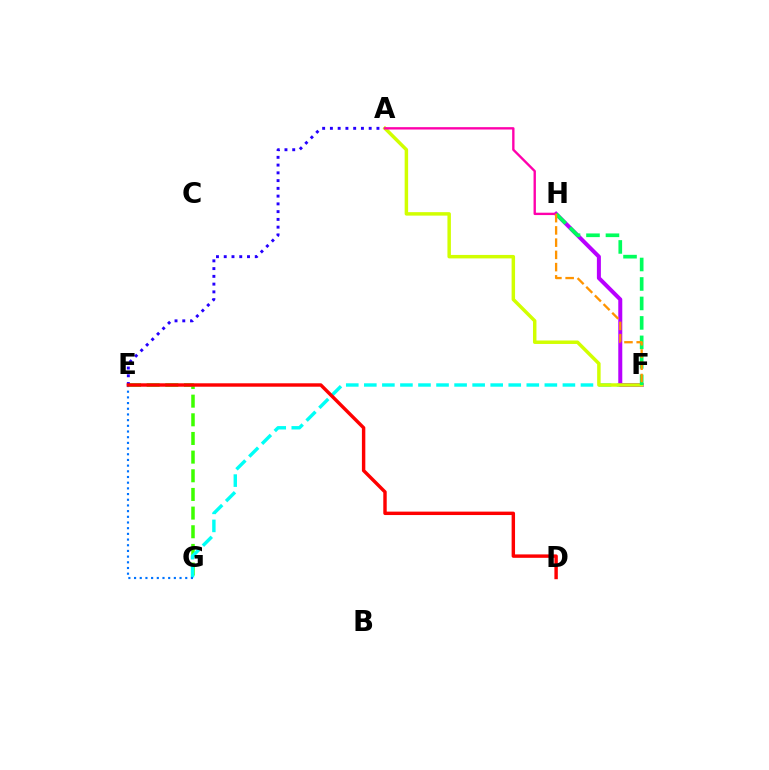{('E', 'G'): [{'color': '#3dff00', 'line_style': 'dashed', 'thickness': 2.53}, {'color': '#0074ff', 'line_style': 'dotted', 'thickness': 1.55}], ('F', 'G'): [{'color': '#00fff6', 'line_style': 'dashed', 'thickness': 2.45}], ('F', 'H'): [{'color': '#b900ff', 'line_style': 'solid', 'thickness': 2.89}, {'color': '#00ff5c', 'line_style': 'dashed', 'thickness': 2.65}, {'color': '#ff9400', 'line_style': 'dashed', 'thickness': 1.66}], ('A', 'E'): [{'color': '#2500ff', 'line_style': 'dotted', 'thickness': 2.11}], ('A', 'F'): [{'color': '#d1ff00', 'line_style': 'solid', 'thickness': 2.5}], ('A', 'H'): [{'color': '#ff00ac', 'line_style': 'solid', 'thickness': 1.7}], ('D', 'E'): [{'color': '#ff0000', 'line_style': 'solid', 'thickness': 2.46}]}